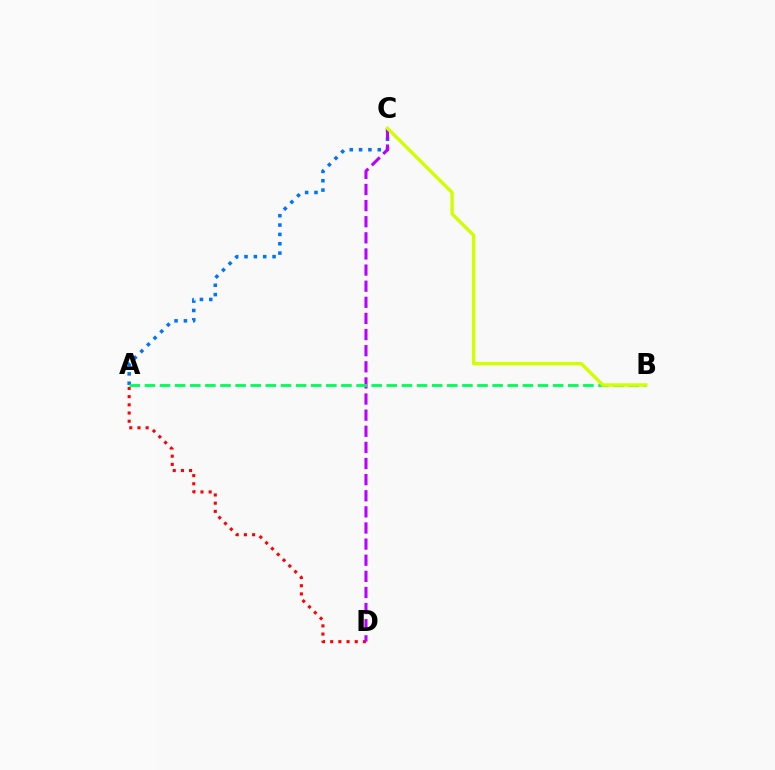{('A', 'C'): [{'color': '#0074ff', 'line_style': 'dotted', 'thickness': 2.54}], ('A', 'D'): [{'color': '#ff0000', 'line_style': 'dotted', 'thickness': 2.22}], ('C', 'D'): [{'color': '#b900ff', 'line_style': 'dashed', 'thickness': 2.19}], ('A', 'B'): [{'color': '#00ff5c', 'line_style': 'dashed', 'thickness': 2.05}], ('B', 'C'): [{'color': '#d1ff00', 'line_style': 'solid', 'thickness': 2.44}]}